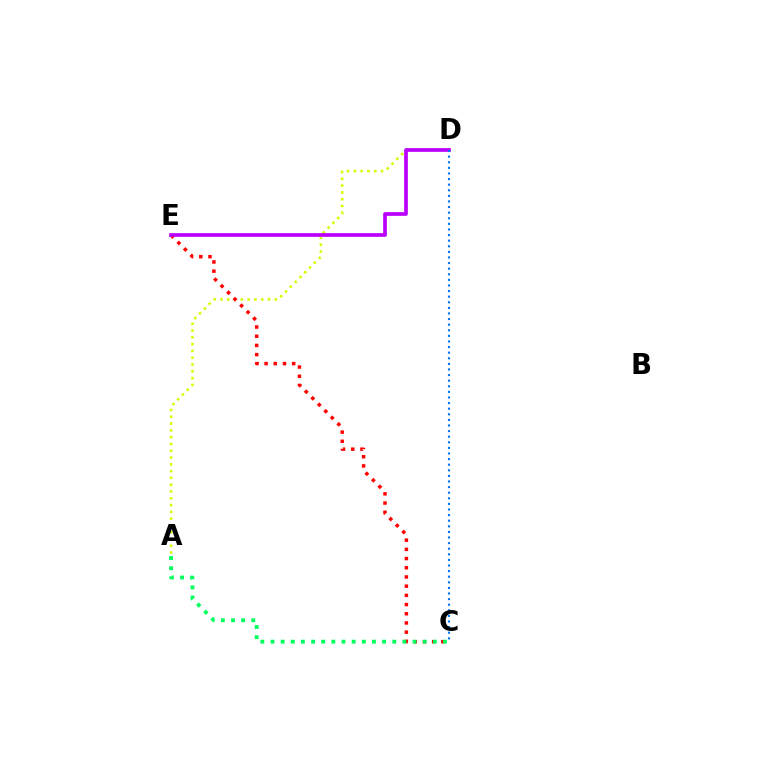{('A', 'D'): [{'color': '#d1ff00', 'line_style': 'dotted', 'thickness': 1.85}], ('C', 'E'): [{'color': '#ff0000', 'line_style': 'dotted', 'thickness': 2.5}], ('A', 'C'): [{'color': '#00ff5c', 'line_style': 'dotted', 'thickness': 2.76}], ('D', 'E'): [{'color': '#b900ff', 'line_style': 'solid', 'thickness': 2.66}], ('C', 'D'): [{'color': '#0074ff', 'line_style': 'dotted', 'thickness': 1.52}]}